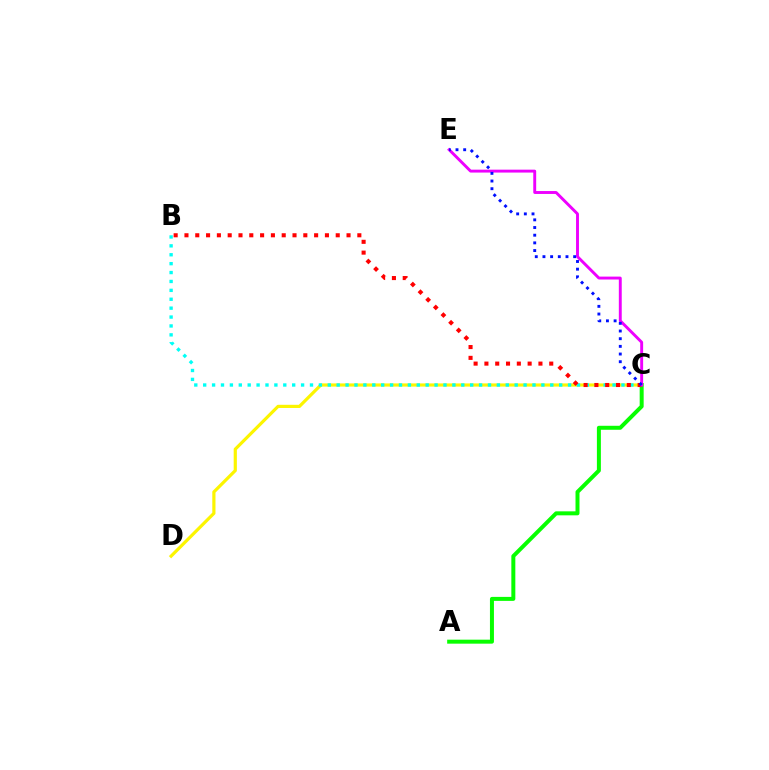{('C', 'D'): [{'color': '#fcf500', 'line_style': 'solid', 'thickness': 2.29}], ('B', 'C'): [{'color': '#00fff6', 'line_style': 'dotted', 'thickness': 2.42}, {'color': '#ff0000', 'line_style': 'dotted', 'thickness': 2.94}], ('A', 'C'): [{'color': '#08ff00', 'line_style': 'solid', 'thickness': 2.87}], ('C', 'E'): [{'color': '#ee00ff', 'line_style': 'solid', 'thickness': 2.1}, {'color': '#0010ff', 'line_style': 'dotted', 'thickness': 2.09}]}